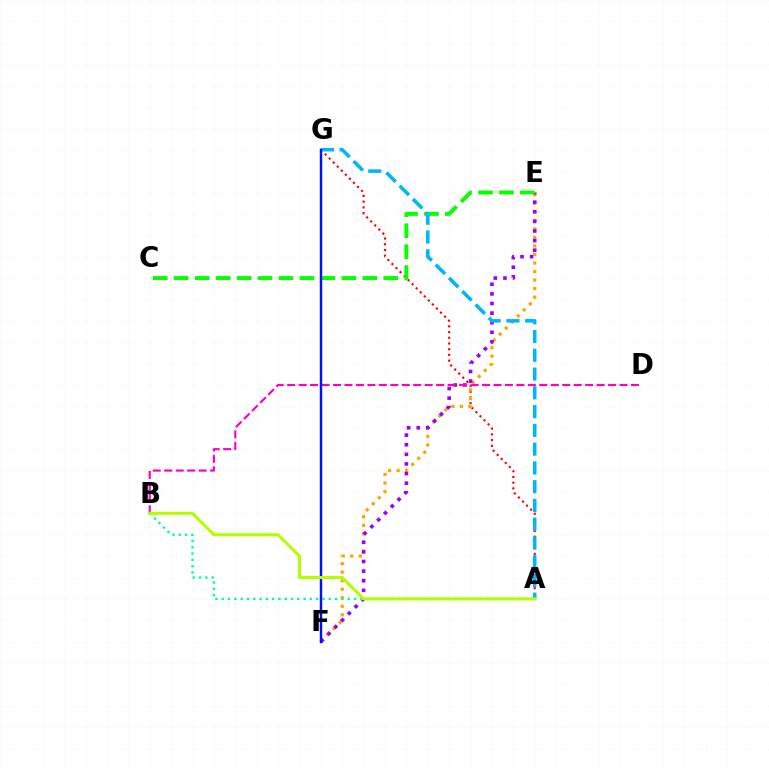{('A', 'G'): [{'color': '#ff0000', 'line_style': 'dotted', 'thickness': 1.55}, {'color': '#00b5ff', 'line_style': 'dashed', 'thickness': 2.55}], ('E', 'F'): [{'color': '#ffa500', 'line_style': 'dotted', 'thickness': 2.32}, {'color': '#9b00ff', 'line_style': 'dotted', 'thickness': 2.61}], ('A', 'B'): [{'color': '#00ff9d', 'line_style': 'dotted', 'thickness': 1.71}, {'color': '#b3ff00', 'line_style': 'solid', 'thickness': 2.21}], ('B', 'D'): [{'color': '#ff00bd', 'line_style': 'dashed', 'thickness': 1.56}], ('C', 'E'): [{'color': '#08ff00', 'line_style': 'dashed', 'thickness': 2.85}], ('F', 'G'): [{'color': '#0010ff', 'line_style': 'solid', 'thickness': 1.75}]}